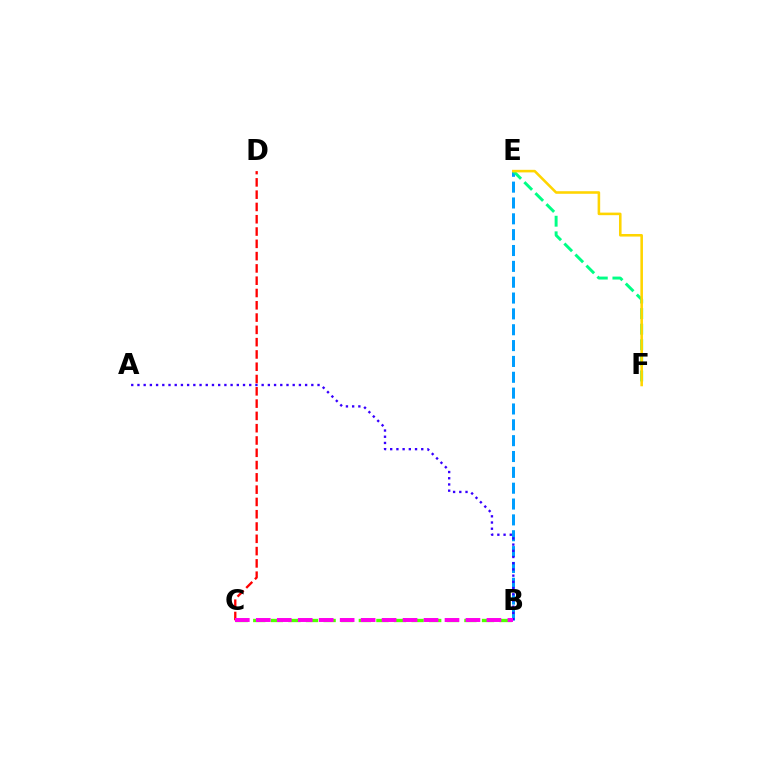{('B', 'E'): [{'color': '#009eff', 'line_style': 'dashed', 'thickness': 2.15}], ('A', 'B'): [{'color': '#3700ff', 'line_style': 'dotted', 'thickness': 1.69}], ('C', 'D'): [{'color': '#ff0000', 'line_style': 'dashed', 'thickness': 1.67}], ('B', 'C'): [{'color': '#4fff00', 'line_style': 'dashed', 'thickness': 2.39}, {'color': '#ff00ed', 'line_style': 'dashed', 'thickness': 2.85}], ('E', 'F'): [{'color': '#00ff86', 'line_style': 'dashed', 'thickness': 2.12}, {'color': '#ffd500', 'line_style': 'solid', 'thickness': 1.85}]}